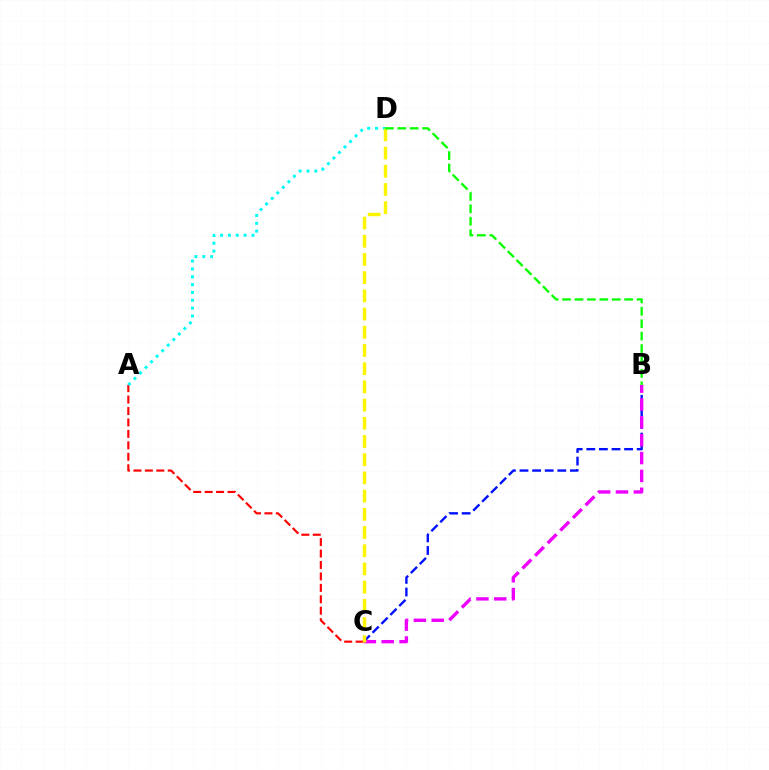{('B', 'C'): [{'color': '#0010ff', 'line_style': 'dashed', 'thickness': 1.71}, {'color': '#ee00ff', 'line_style': 'dashed', 'thickness': 2.43}], ('A', 'C'): [{'color': '#ff0000', 'line_style': 'dashed', 'thickness': 1.55}], ('A', 'D'): [{'color': '#00fff6', 'line_style': 'dotted', 'thickness': 2.13}], ('C', 'D'): [{'color': '#fcf500', 'line_style': 'dashed', 'thickness': 2.47}], ('B', 'D'): [{'color': '#08ff00', 'line_style': 'dashed', 'thickness': 1.69}]}